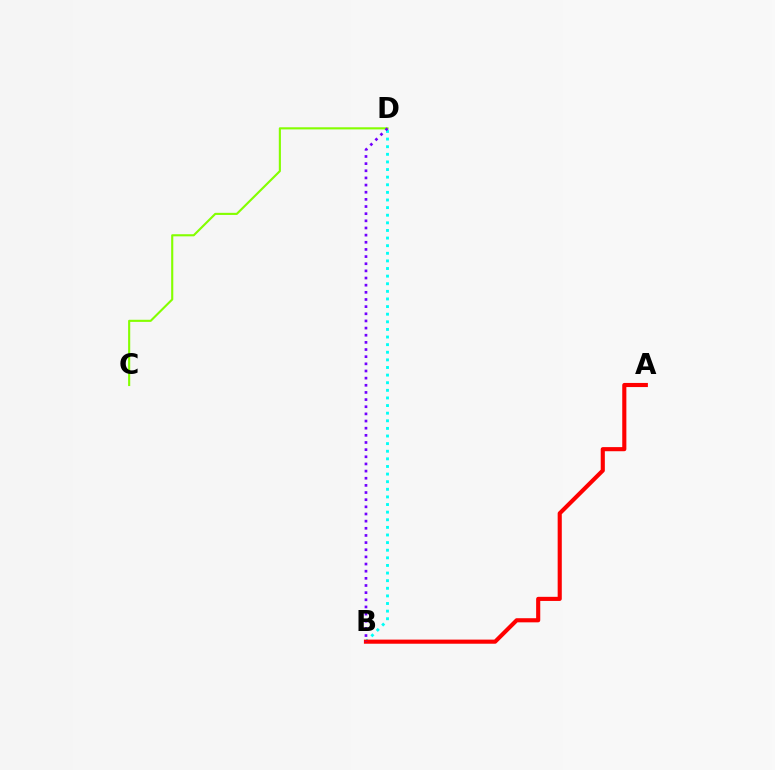{('B', 'D'): [{'color': '#00fff6', 'line_style': 'dotted', 'thickness': 2.07}, {'color': '#7200ff', 'line_style': 'dotted', 'thickness': 1.94}], ('C', 'D'): [{'color': '#84ff00', 'line_style': 'solid', 'thickness': 1.53}], ('A', 'B'): [{'color': '#ff0000', 'line_style': 'solid', 'thickness': 2.96}]}